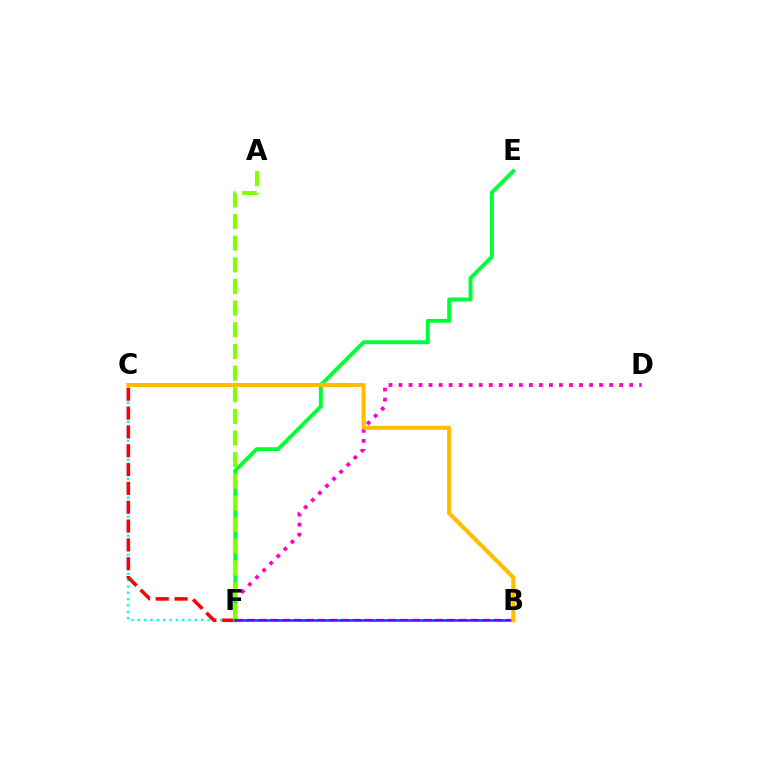{('C', 'F'): [{'color': '#00fff6', 'line_style': 'dotted', 'thickness': 1.72}, {'color': '#ff0000', 'line_style': 'dashed', 'thickness': 2.56}], ('D', 'F'): [{'color': '#ff00cf', 'line_style': 'dotted', 'thickness': 2.72}], ('E', 'F'): [{'color': '#00ff39', 'line_style': 'solid', 'thickness': 2.82}], ('B', 'F'): [{'color': '#004bff', 'line_style': 'solid', 'thickness': 1.87}, {'color': '#7200ff', 'line_style': 'dashed', 'thickness': 1.6}], ('B', 'C'): [{'color': '#ffbd00', 'line_style': 'solid', 'thickness': 2.94}], ('A', 'F'): [{'color': '#84ff00', 'line_style': 'dashed', 'thickness': 2.94}]}